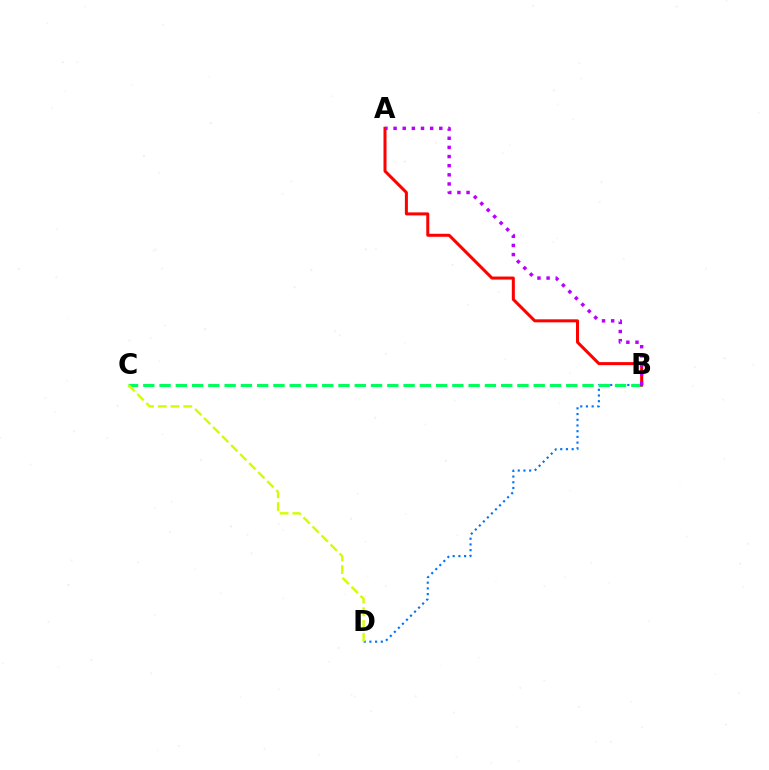{('B', 'D'): [{'color': '#0074ff', 'line_style': 'dotted', 'thickness': 1.55}], ('B', 'C'): [{'color': '#00ff5c', 'line_style': 'dashed', 'thickness': 2.21}], ('A', 'B'): [{'color': '#ff0000', 'line_style': 'solid', 'thickness': 2.17}, {'color': '#b900ff', 'line_style': 'dotted', 'thickness': 2.48}], ('C', 'D'): [{'color': '#d1ff00', 'line_style': 'dashed', 'thickness': 1.73}]}